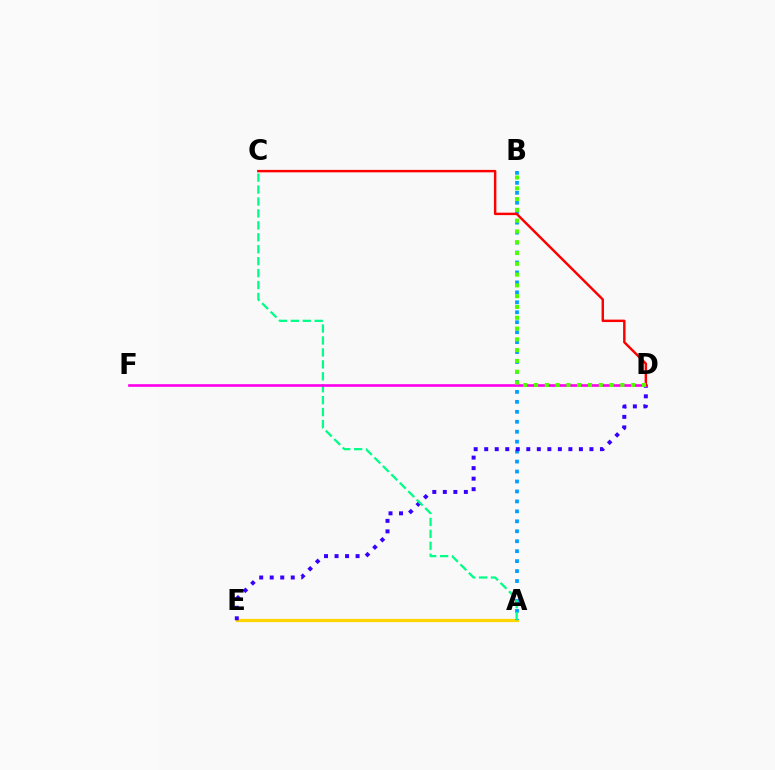{('A', 'E'): [{'color': '#ffd500', 'line_style': 'solid', 'thickness': 2.33}], ('A', 'B'): [{'color': '#009eff', 'line_style': 'dotted', 'thickness': 2.7}], ('D', 'E'): [{'color': '#3700ff', 'line_style': 'dotted', 'thickness': 2.86}], ('A', 'C'): [{'color': '#00ff86', 'line_style': 'dashed', 'thickness': 1.62}], ('D', 'F'): [{'color': '#ff00ed', 'line_style': 'solid', 'thickness': 1.91}], ('C', 'D'): [{'color': '#ff0000', 'line_style': 'solid', 'thickness': 1.76}], ('B', 'D'): [{'color': '#4fff00', 'line_style': 'dotted', 'thickness': 2.93}]}